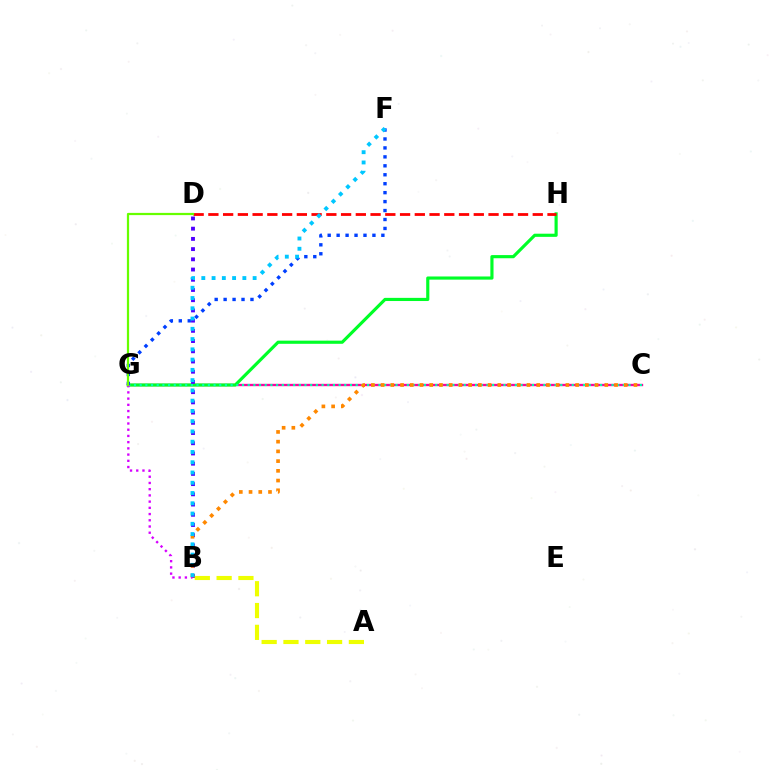{('C', 'G'): [{'color': '#ff00a0', 'line_style': 'solid', 'thickness': 1.68}, {'color': '#00ffaf', 'line_style': 'dotted', 'thickness': 1.54}], ('G', 'H'): [{'color': '#00ff27', 'line_style': 'solid', 'thickness': 2.27}], ('B', 'D'): [{'color': '#4f00ff', 'line_style': 'dotted', 'thickness': 2.78}], ('F', 'G'): [{'color': '#003fff', 'line_style': 'dotted', 'thickness': 2.43}], ('B', 'C'): [{'color': '#ff8800', 'line_style': 'dotted', 'thickness': 2.64}], ('D', 'H'): [{'color': '#ff0000', 'line_style': 'dashed', 'thickness': 2.0}], ('B', 'G'): [{'color': '#d600ff', 'line_style': 'dotted', 'thickness': 1.69}], ('D', 'G'): [{'color': '#66ff00', 'line_style': 'solid', 'thickness': 1.61}], ('A', 'B'): [{'color': '#eeff00', 'line_style': 'dashed', 'thickness': 2.96}], ('B', 'F'): [{'color': '#00c7ff', 'line_style': 'dotted', 'thickness': 2.79}]}